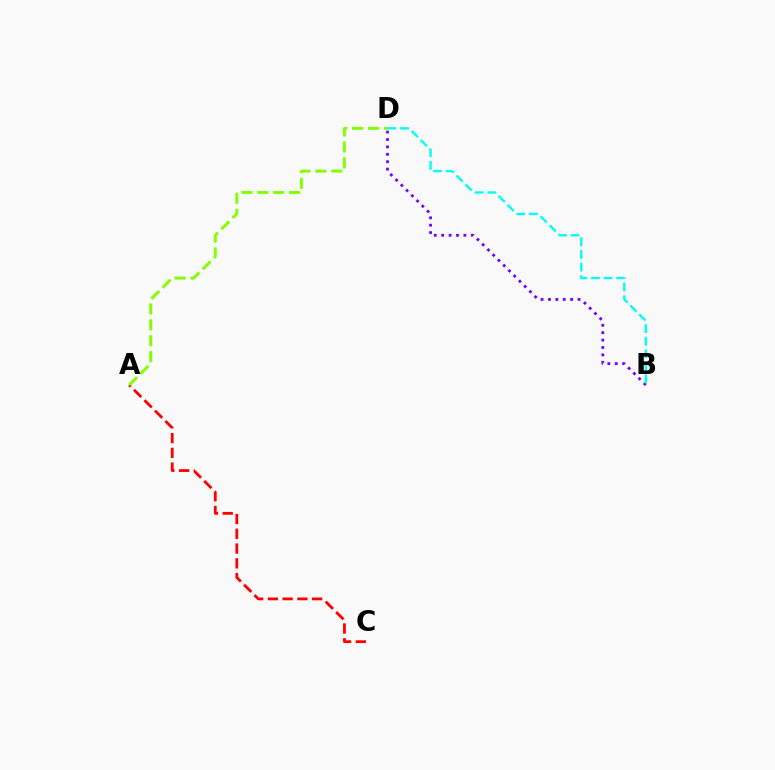{('A', 'C'): [{'color': '#ff0000', 'line_style': 'dashed', 'thickness': 2.01}], ('B', 'D'): [{'color': '#7200ff', 'line_style': 'dotted', 'thickness': 2.01}, {'color': '#00fff6', 'line_style': 'dashed', 'thickness': 1.71}], ('A', 'D'): [{'color': '#84ff00', 'line_style': 'dashed', 'thickness': 2.16}]}